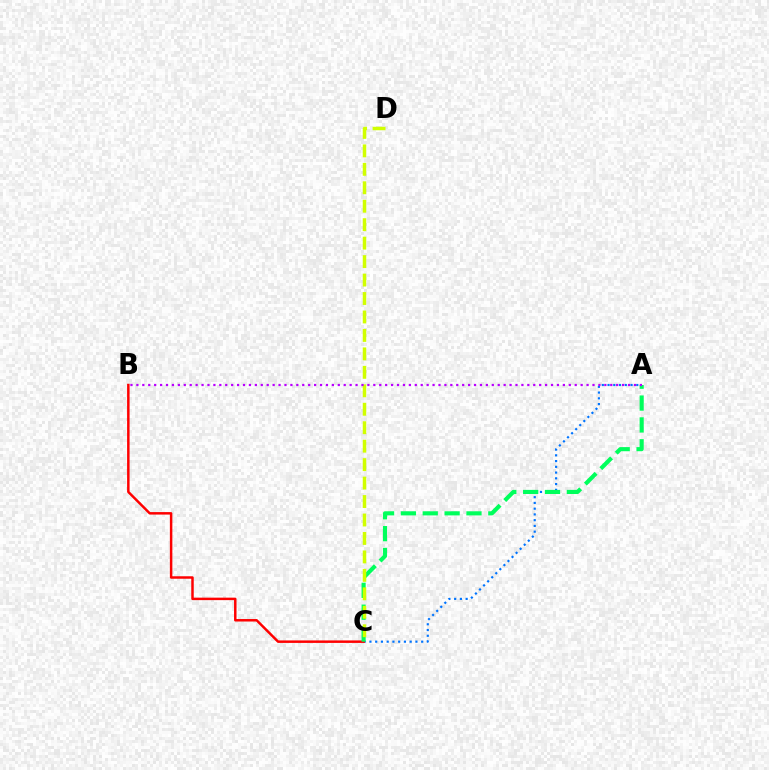{('A', 'C'): [{'color': '#0074ff', 'line_style': 'dotted', 'thickness': 1.56}, {'color': '#00ff5c', 'line_style': 'dashed', 'thickness': 2.97}], ('B', 'C'): [{'color': '#ff0000', 'line_style': 'solid', 'thickness': 1.78}], ('C', 'D'): [{'color': '#d1ff00', 'line_style': 'dashed', 'thickness': 2.51}], ('A', 'B'): [{'color': '#b900ff', 'line_style': 'dotted', 'thickness': 1.61}]}